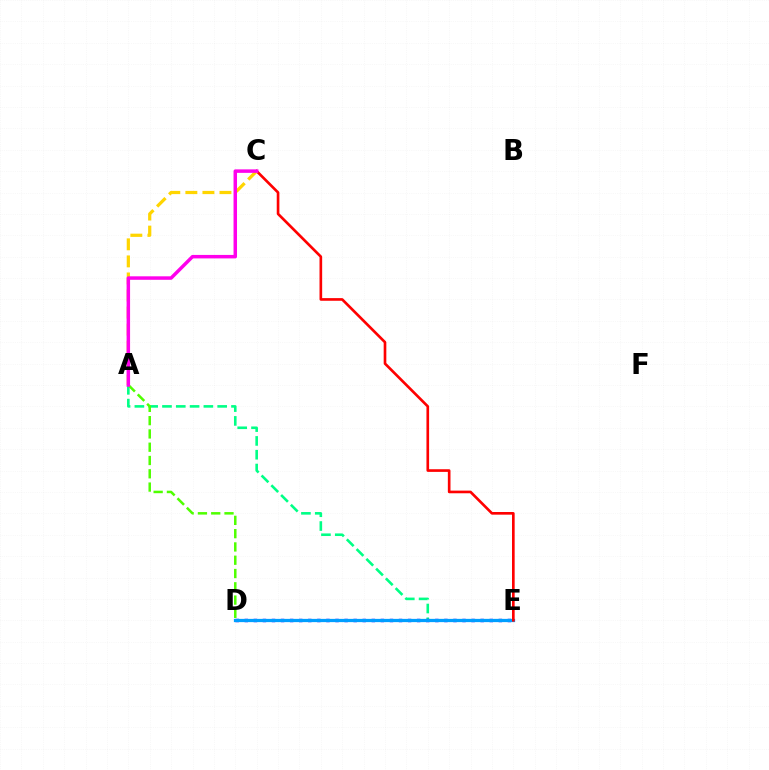{('A', 'E'): [{'color': '#00ff86', 'line_style': 'dashed', 'thickness': 1.88}], ('D', 'E'): [{'color': '#3700ff', 'line_style': 'dotted', 'thickness': 2.47}, {'color': '#009eff', 'line_style': 'solid', 'thickness': 2.34}], ('C', 'E'): [{'color': '#ff0000', 'line_style': 'solid', 'thickness': 1.91}], ('A', 'C'): [{'color': '#ffd500', 'line_style': 'dashed', 'thickness': 2.32}, {'color': '#ff00ed', 'line_style': 'solid', 'thickness': 2.51}], ('A', 'D'): [{'color': '#4fff00', 'line_style': 'dashed', 'thickness': 1.81}]}